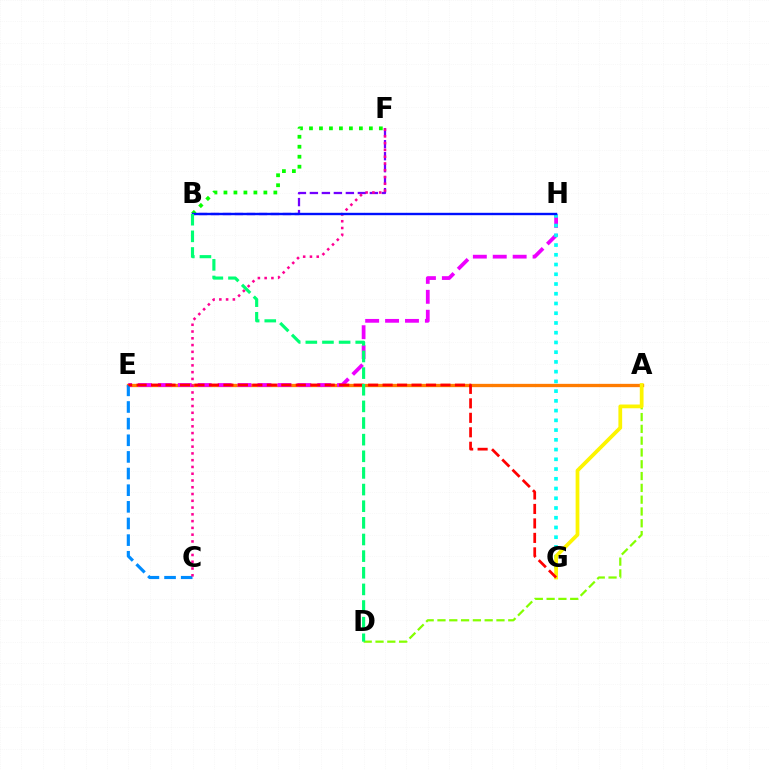{('A', 'E'): [{'color': '#ff7c00', 'line_style': 'solid', 'thickness': 2.38}], ('E', 'H'): [{'color': '#ee00ff', 'line_style': 'dashed', 'thickness': 2.71}], ('A', 'D'): [{'color': '#84ff00', 'line_style': 'dashed', 'thickness': 1.6}], ('C', 'E'): [{'color': '#008cff', 'line_style': 'dashed', 'thickness': 2.26}], ('B', 'F'): [{'color': '#7200ff', 'line_style': 'dashed', 'thickness': 1.63}, {'color': '#08ff00', 'line_style': 'dotted', 'thickness': 2.71}], ('G', 'H'): [{'color': '#00fff6', 'line_style': 'dotted', 'thickness': 2.65}], ('A', 'G'): [{'color': '#fcf500', 'line_style': 'solid', 'thickness': 2.7}], ('C', 'F'): [{'color': '#ff0094', 'line_style': 'dotted', 'thickness': 1.84}], ('E', 'G'): [{'color': '#ff0000', 'line_style': 'dashed', 'thickness': 1.97}], ('B', 'H'): [{'color': '#0010ff', 'line_style': 'solid', 'thickness': 1.72}], ('B', 'D'): [{'color': '#00ff74', 'line_style': 'dashed', 'thickness': 2.26}]}